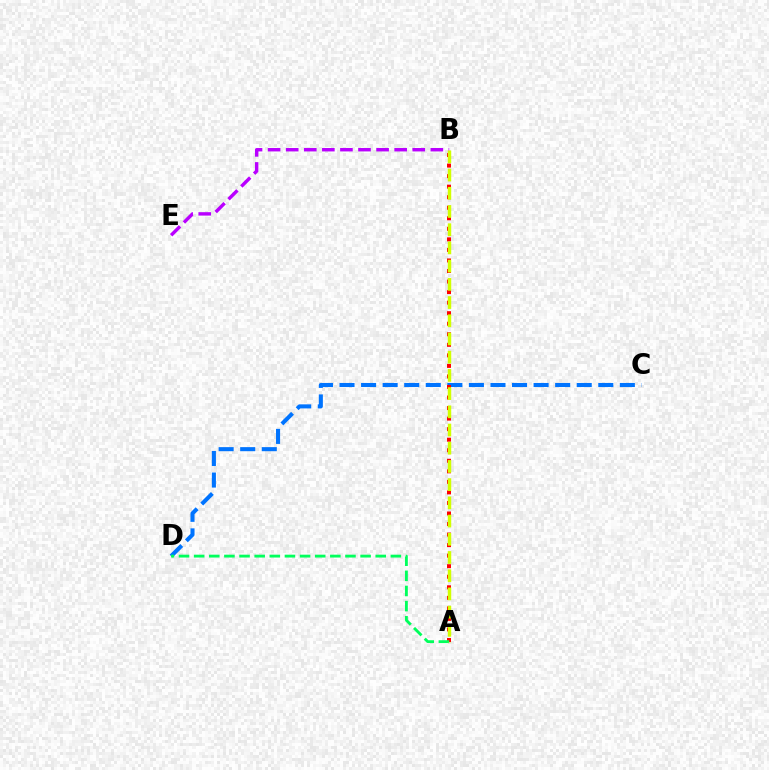{('C', 'D'): [{'color': '#0074ff', 'line_style': 'dashed', 'thickness': 2.93}], ('A', 'B'): [{'color': '#ff0000', 'line_style': 'dotted', 'thickness': 2.86}, {'color': '#d1ff00', 'line_style': 'dashed', 'thickness': 2.47}], ('B', 'E'): [{'color': '#b900ff', 'line_style': 'dashed', 'thickness': 2.46}], ('A', 'D'): [{'color': '#00ff5c', 'line_style': 'dashed', 'thickness': 2.06}]}